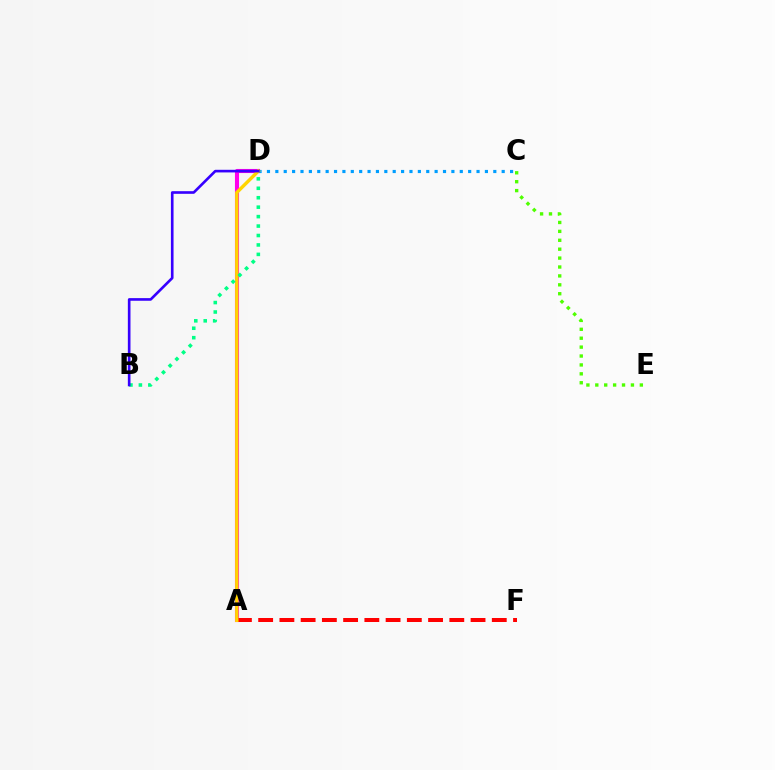{('A', 'D'): [{'color': '#ff00ed', 'line_style': 'solid', 'thickness': 2.95}, {'color': '#ffd500', 'line_style': 'solid', 'thickness': 2.45}], ('C', 'D'): [{'color': '#009eff', 'line_style': 'dotted', 'thickness': 2.28}], ('A', 'F'): [{'color': '#ff0000', 'line_style': 'dashed', 'thickness': 2.89}], ('C', 'E'): [{'color': '#4fff00', 'line_style': 'dotted', 'thickness': 2.42}], ('B', 'D'): [{'color': '#00ff86', 'line_style': 'dotted', 'thickness': 2.57}, {'color': '#3700ff', 'line_style': 'solid', 'thickness': 1.9}]}